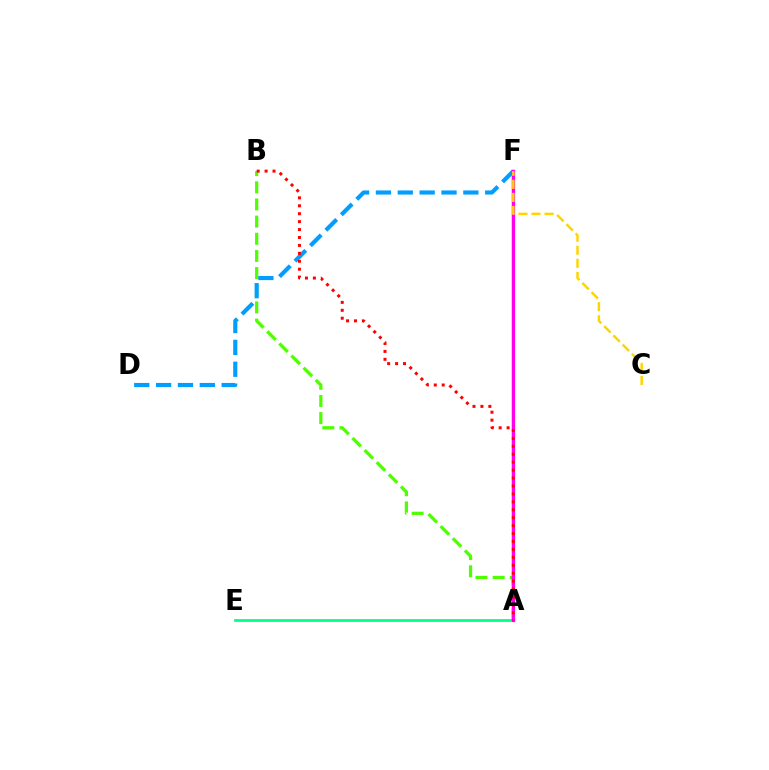{('A', 'B'): [{'color': '#4fff00', 'line_style': 'dashed', 'thickness': 2.33}, {'color': '#ff0000', 'line_style': 'dotted', 'thickness': 2.15}], ('A', 'F'): [{'color': '#3700ff', 'line_style': 'solid', 'thickness': 1.62}, {'color': '#ff00ed', 'line_style': 'solid', 'thickness': 2.31}], ('D', 'F'): [{'color': '#009eff', 'line_style': 'dashed', 'thickness': 2.97}], ('A', 'E'): [{'color': '#00ff86', 'line_style': 'solid', 'thickness': 1.97}], ('C', 'F'): [{'color': '#ffd500', 'line_style': 'dashed', 'thickness': 1.77}]}